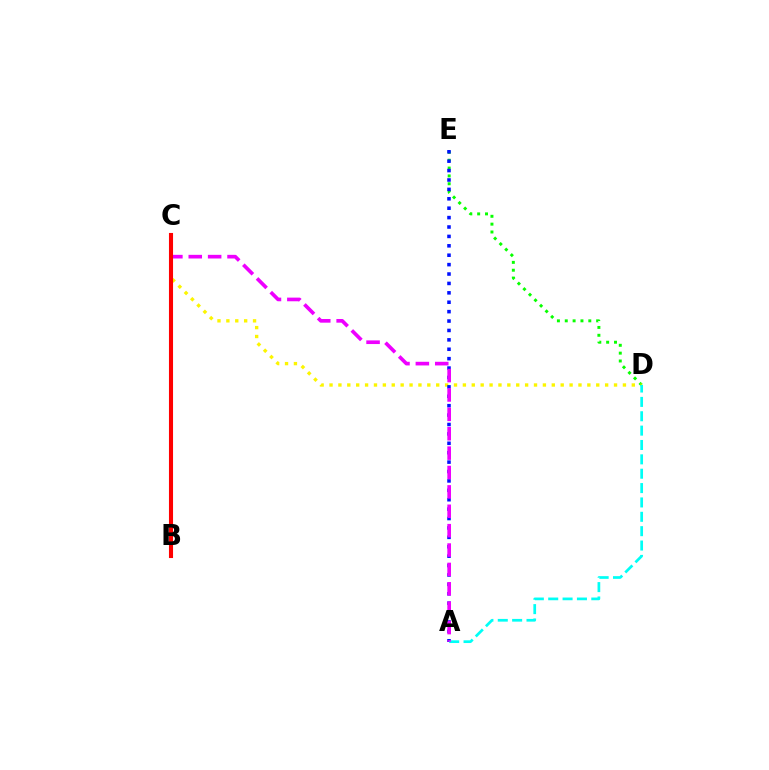{('D', 'E'): [{'color': '#08ff00', 'line_style': 'dotted', 'thickness': 2.13}], ('C', 'D'): [{'color': '#fcf500', 'line_style': 'dotted', 'thickness': 2.42}], ('A', 'E'): [{'color': '#0010ff', 'line_style': 'dotted', 'thickness': 2.56}], ('A', 'D'): [{'color': '#00fff6', 'line_style': 'dashed', 'thickness': 1.95}], ('A', 'C'): [{'color': '#ee00ff', 'line_style': 'dashed', 'thickness': 2.63}], ('B', 'C'): [{'color': '#ff0000', 'line_style': 'solid', 'thickness': 2.94}]}